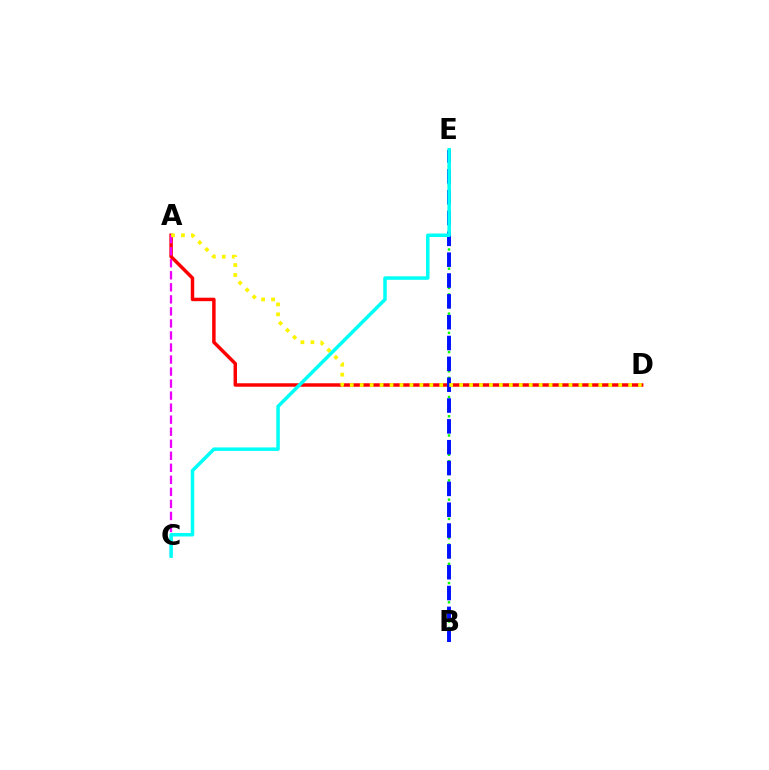{('A', 'D'): [{'color': '#ff0000', 'line_style': 'solid', 'thickness': 2.49}, {'color': '#fcf500', 'line_style': 'dotted', 'thickness': 2.7}], ('B', 'E'): [{'color': '#08ff00', 'line_style': 'dotted', 'thickness': 1.74}, {'color': '#0010ff', 'line_style': 'dashed', 'thickness': 2.83}], ('A', 'C'): [{'color': '#ee00ff', 'line_style': 'dashed', 'thickness': 1.63}], ('C', 'E'): [{'color': '#00fff6', 'line_style': 'solid', 'thickness': 2.52}]}